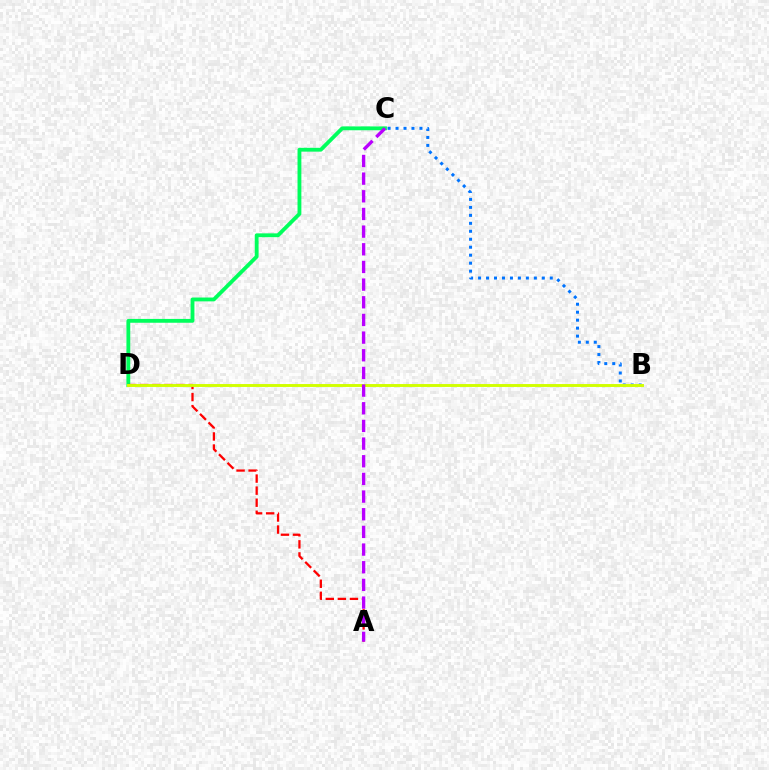{('C', 'D'): [{'color': '#00ff5c', 'line_style': 'solid', 'thickness': 2.76}], ('A', 'D'): [{'color': '#ff0000', 'line_style': 'dashed', 'thickness': 1.64}], ('B', 'C'): [{'color': '#0074ff', 'line_style': 'dotted', 'thickness': 2.17}], ('B', 'D'): [{'color': '#d1ff00', 'line_style': 'solid', 'thickness': 2.1}], ('A', 'C'): [{'color': '#b900ff', 'line_style': 'dashed', 'thickness': 2.4}]}